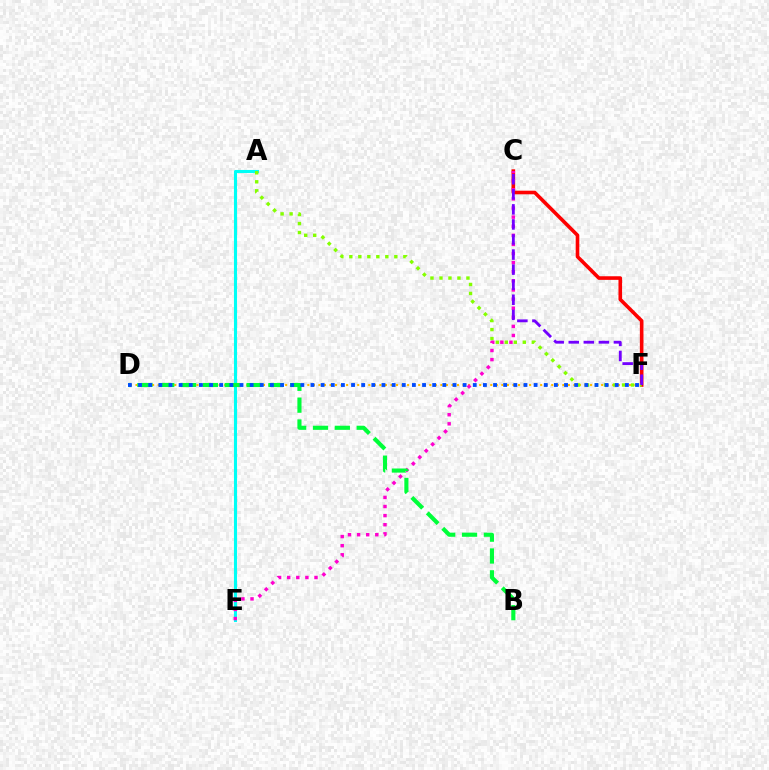{('D', 'F'): [{'color': '#ffbd00', 'line_style': 'dotted', 'thickness': 1.51}, {'color': '#004bff', 'line_style': 'dotted', 'thickness': 2.76}], ('C', 'F'): [{'color': '#ff0000', 'line_style': 'solid', 'thickness': 2.6}, {'color': '#7200ff', 'line_style': 'dashed', 'thickness': 2.05}], ('A', 'E'): [{'color': '#00fff6', 'line_style': 'solid', 'thickness': 2.23}], ('A', 'F'): [{'color': '#84ff00', 'line_style': 'dotted', 'thickness': 2.44}], ('C', 'E'): [{'color': '#ff00cf', 'line_style': 'dotted', 'thickness': 2.47}], ('B', 'D'): [{'color': '#00ff39', 'line_style': 'dashed', 'thickness': 2.97}]}